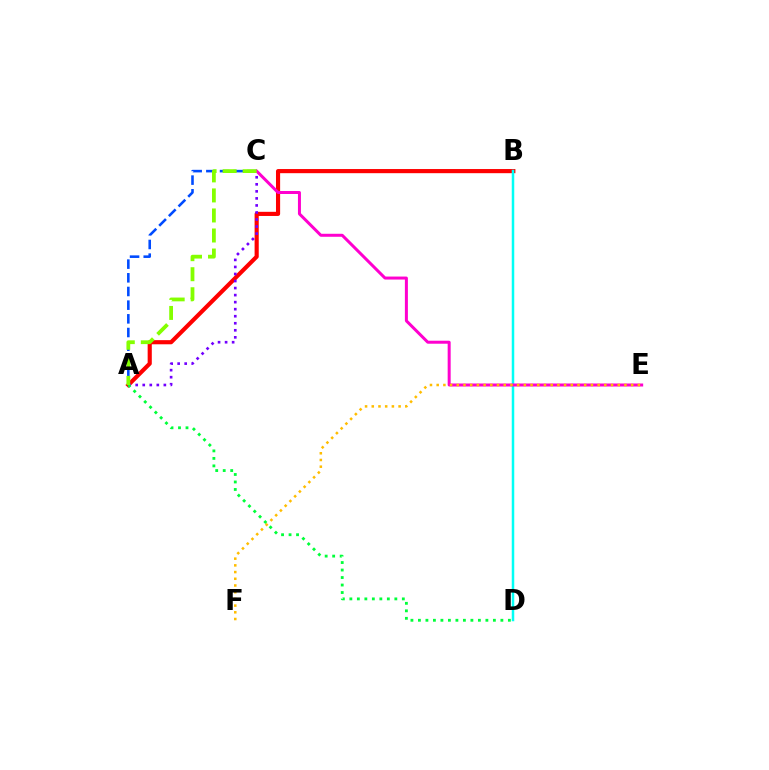{('A', 'B'): [{'color': '#ff0000', 'line_style': 'solid', 'thickness': 2.98}], ('A', 'C'): [{'color': '#7200ff', 'line_style': 'dotted', 'thickness': 1.91}, {'color': '#004bff', 'line_style': 'dashed', 'thickness': 1.86}, {'color': '#84ff00', 'line_style': 'dashed', 'thickness': 2.72}], ('B', 'D'): [{'color': '#00fff6', 'line_style': 'solid', 'thickness': 1.8}], ('C', 'E'): [{'color': '#ff00cf', 'line_style': 'solid', 'thickness': 2.16}], ('A', 'D'): [{'color': '#00ff39', 'line_style': 'dotted', 'thickness': 2.04}], ('E', 'F'): [{'color': '#ffbd00', 'line_style': 'dotted', 'thickness': 1.82}]}